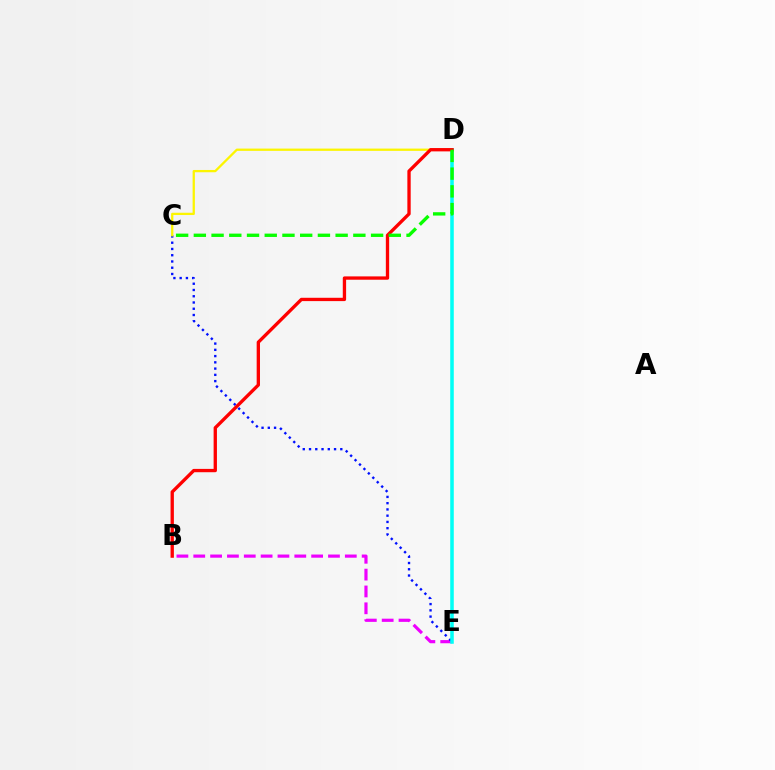{('B', 'E'): [{'color': '#ee00ff', 'line_style': 'dashed', 'thickness': 2.29}], ('C', 'E'): [{'color': '#0010ff', 'line_style': 'dotted', 'thickness': 1.7}], ('D', 'E'): [{'color': '#00fff6', 'line_style': 'solid', 'thickness': 2.55}], ('C', 'D'): [{'color': '#fcf500', 'line_style': 'solid', 'thickness': 1.64}, {'color': '#08ff00', 'line_style': 'dashed', 'thickness': 2.41}], ('B', 'D'): [{'color': '#ff0000', 'line_style': 'solid', 'thickness': 2.39}]}